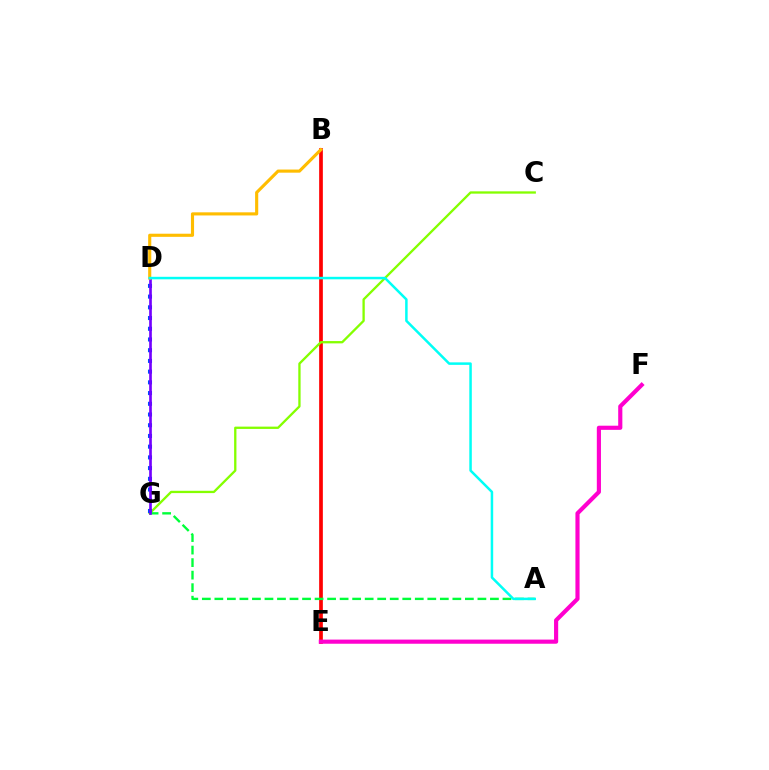{('B', 'E'): [{'color': '#ff0000', 'line_style': 'solid', 'thickness': 2.66}], ('C', 'G'): [{'color': '#84ff00', 'line_style': 'solid', 'thickness': 1.67}], ('D', 'G'): [{'color': '#004bff', 'line_style': 'dotted', 'thickness': 2.91}, {'color': '#7200ff', 'line_style': 'solid', 'thickness': 1.91}], ('A', 'G'): [{'color': '#00ff39', 'line_style': 'dashed', 'thickness': 1.7}], ('B', 'D'): [{'color': '#ffbd00', 'line_style': 'solid', 'thickness': 2.25}], ('A', 'D'): [{'color': '#00fff6', 'line_style': 'solid', 'thickness': 1.8}], ('E', 'F'): [{'color': '#ff00cf', 'line_style': 'solid', 'thickness': 2.99}]}